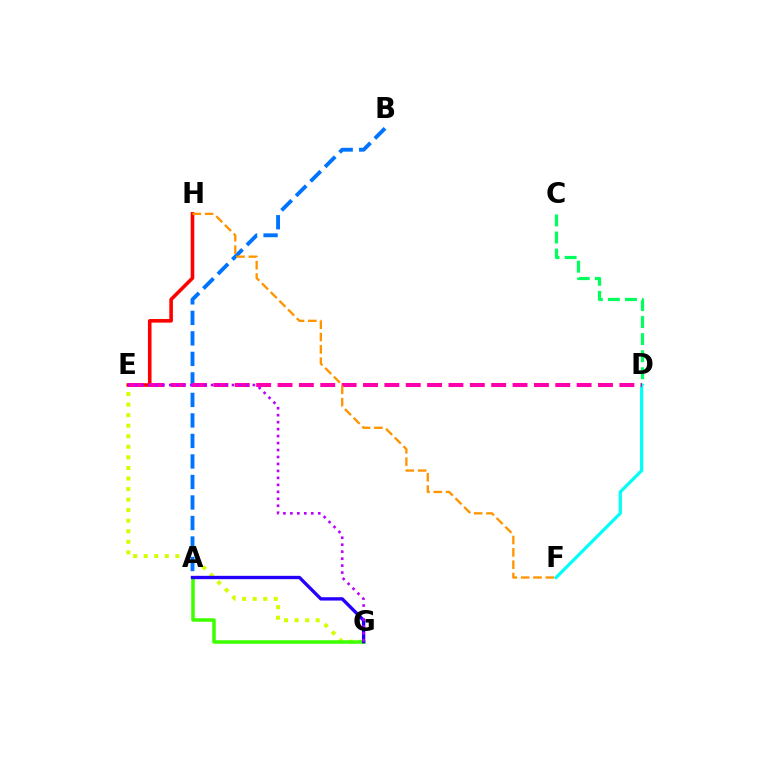{('E', 'G'): [{'color': '#d1ff00', 'line_style': 'dotted', 'thickness': 2.87}, {'color': '#b900ff', 'line_style': 'dotted', 'thickness': 1.89}], ('E', 'H'): [{'color': '#ff0000', 'line_style': 'solid', 'thickness': 2.59}], ('C', 'D'): [{'color': '#00ff5c', 'line_style': 'dashed', 'thickness': 2.32}], ('D', 'F'): [{'color': '#00fff6', 'line_style': 'solid', 'thickness': 2.32}], ('A', 'B'): [{'color': '#0074ff', 'line_style': 'dashed', 'thickness': 2.79}], ('D', 'E'): [{'color': '#ff00ac', 'line_style': 'dashed', 'thickness': 2.9}], ('A', 'G'): [{'color': '#3dff00', 'line_style': 'solid', 'thickness': 2.53}, {'color': '#2500ff', 'line_style': 'solid', 'thickness': 2.4}], ('F', 'H'): [{'color': '#ff9400', 'line_style': 'dashed', 'thickness': 1.67}]}